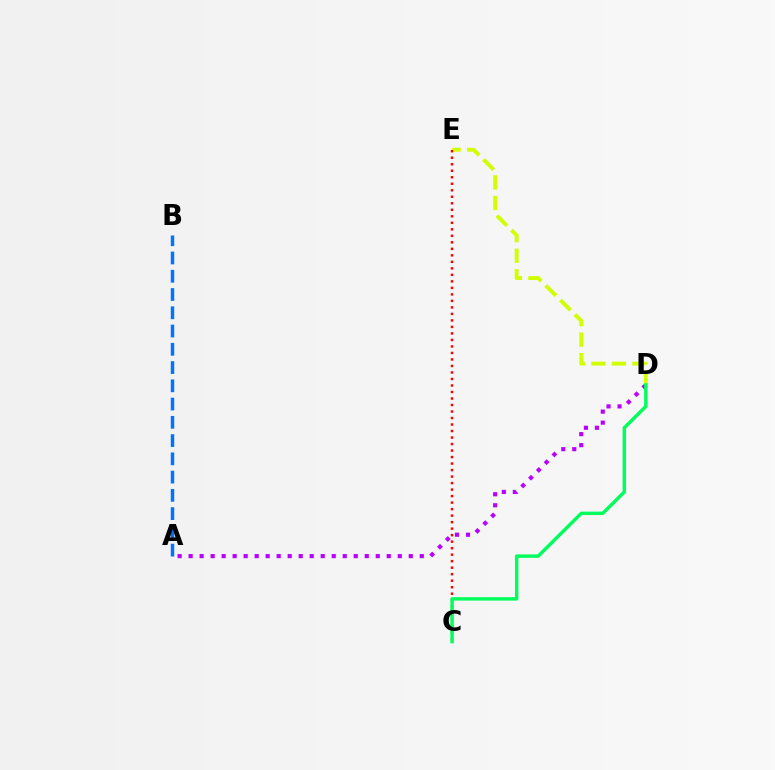{('A', 'D'): [{'color': '#b900ff', 'line_style': 'dotted', 'thickness': 2.99}], ('D', 'E'): [{'color': '#d1ff00', 'line_style': 'dashed', 'thickness': 2.79}], ('A', 'B'): [{'color': '#0074ff', 'line_style': 'dashed', 'thickness': 2.48}], ('C', 'E'): [{'color': '#ff0000', 'line_style': 'dotted', 'thickness': 1.77}], ('C', 'D'): [{'color': '#00ff5c', 'line_style': 'solid', 'thickness': 2.47}]}